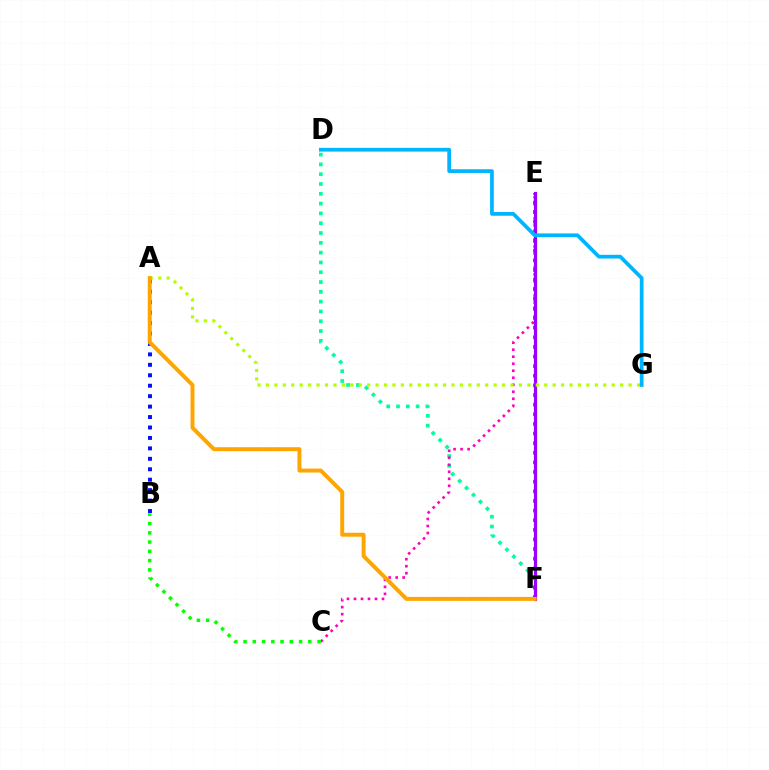{('D', 'F'): [{'color': '#00ff9d', 'line_style': 'dotted', 'thickness': 2.66}], ('C', 'E'): [{'color': '#ff00bd', 'line_style': 'dotted', 'thickness': 1.9}], ('A', 'B'): [{'color': '#0010ff', 'line_style': 'dotted', 'thickness': 2.84}], ('B', 'C'): [{'color': '#08ff00', 'line_style': 'dotted', 'thickness': 2.51}], ('E', 'F'): [{'color': '#ff0000', 'line_style': 'dotted', 'thickness': 2.62}, {'color': '#9b00ff', 'line_style': 'solid', 'thickness': 2.29}], ('A', 'G'): [{'color': '#b3ff00', 'line_style': 'dotted', 'thickness': 2.29}], ('A', 'F'): [{'color': '#ffa500', 'line_style': 'solid', 'thickness': 2.84}], ('D', 'G'): [{'color': '#00b5ff', 'line_style': 'solid', 'thickness': 2.68}]}